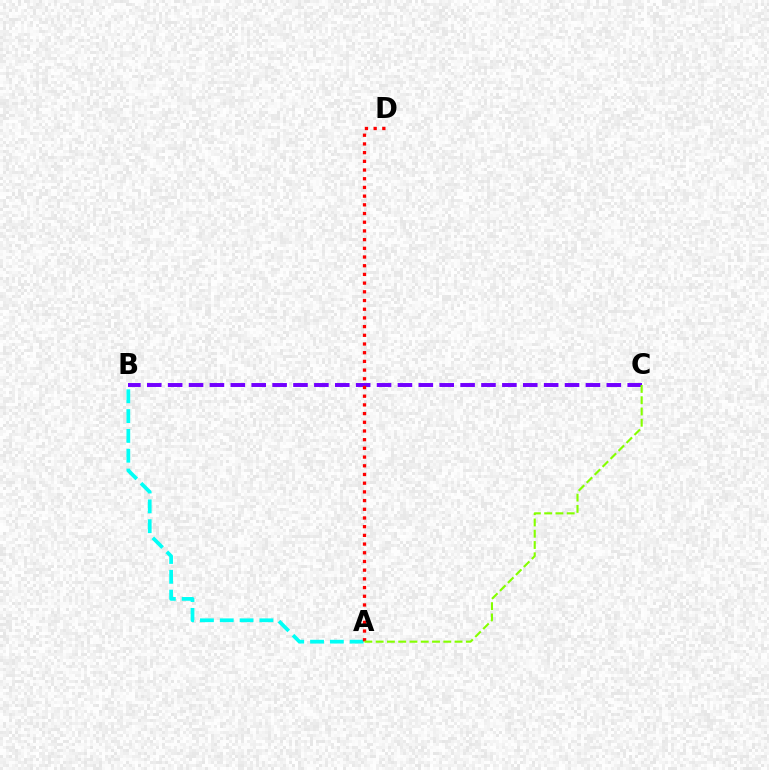{('B', 'C'): [{'color': '#7200ff', 'line_style': 'dashed', 'thickness': 2.84}], ('A', 'B'): [{'color': '#00fff6', 'line_style': 'dashed', 'thickness': 2.69}], ('A', 'D'): [{'color': '#ff0000', 'line_style': 'dotted', 'thickness': 2.36}], ('A', 'C'): [{'color': '#84ff00', 'line_style': 'dashed', 'thickness': 1.53}]}